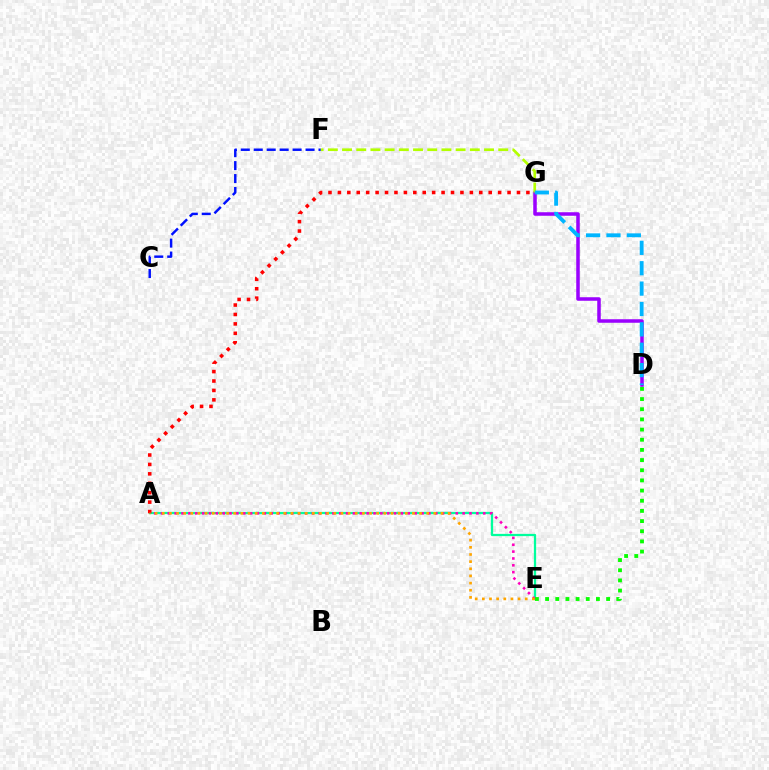{('A', 'E'): [{'color': '#00ff9d', 'line_style': 'solid', 'thickness': 1.63}, {'color': '#ff00bd', 'line_style': 'dotted', 'thickness': 1.86}, {'color': '#ffa500', 'line_style': 'dotted', 'thickness': 1.94}], ('C', 'F'): [{'color': '#0010ff', 'line_style': 'dashed', 'thickness': 1.76}], ('A', 'G'): [{'color': '#ff0000', 'line_style': 'dotted', 'thickness': 2.56}], ('D', 'G'): [{'color': '#9b00ff', 'line_style': 'solid', 'thickness': 2.54}, {'color': '#00b5ff', 'line_style': 'dashed', 'thickness': 2.77}], ('F', 'G'): [{'color': '#b3ff00', 'line_style': 'dashed', 'thickness': 1.93}], ('D', 'E'): [{'color': '#08ff00', 'line_style': 'dotted', 'thickness': 2.76}]}